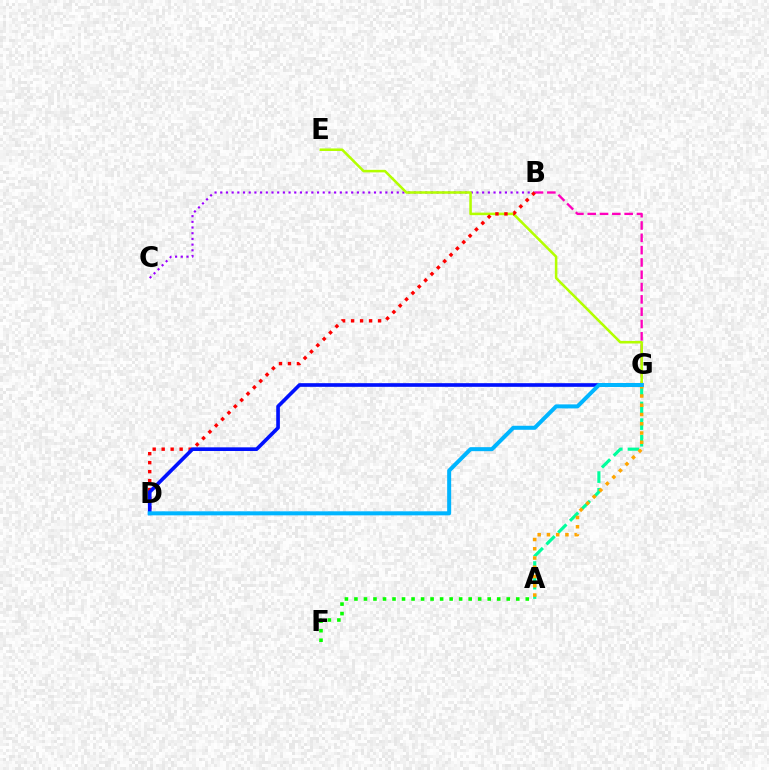{('B', 'G'): [{'color': '#ff00bd', 'line_style': 'dashed', 'thickness': 1.67}], ('B', 'C'): [{'color': '#9b00ff', 'line_style': 'dotted', 'thickness': 1.55}], ('E', 'G'): [{'color': '#b3ff00', 'line_style': 'solid', 'thickness': 1.83}], ('B', 'D'): [{'color': '#ff0000', 'line_style': 'dotted', 'thickness': 2.44}], ('A', 'F'): [{'color': '#08ff00', 'line_style': 'dotted', 'thickness': 2.59}], ('A', 'G'): [{'color': '#00ff9d', 'line_style': 'dashed', 'thickness': 2.26}, {'color': '#ffa500', 'line_style': 'dotted', 'thickness': 2.51}], ('D', 'G'): [{'color': '#0010ff', 'line_style': 'solid', 'thickness': 2.63}, {'color': '#00b5ff', 'line_style': 'solid', 'thickness': 2.89}]}